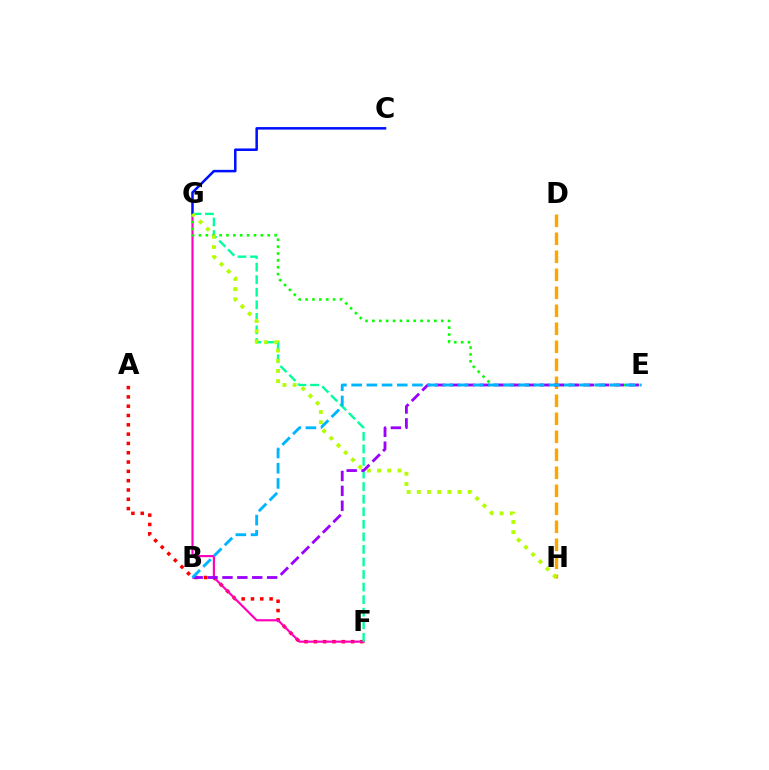{('A', 'F'): [{'color': '#ff0000', 'line_style': 'dotted', 'thickness': 2.53}], ('F', 'G'): [{'color': '#ff00bd', 'line_style': 'solid', 'thickness': 1.57}, {'color': '#00ff9d', 'line_style': 'dashed', 'thickness': 1.71}], ('D', 'H'): [{'color': '#ffa500', 'line_style': 'dashed', 'thickness': 2.45}], ('C', 'G'): [{'color': '#0010ff', 'line_style': 'solid', 'thickness': 1.82}], ('E', 'G'): [{'color': '#08ff00', 'line_style': 'dotted', 'thickness': 1.87}], ('G', 'H'): [{'color': '#b3ff00', 'line_style': 'dotted', 'thickness': 2.77}], ('B', 'E'): [{'color': '#9b00ff', 'line_style': 'dashed', 'thickness': 2.02}, {'color': '#00b5ff', 'line_style': 'dashed', 'thickness': 2.06}]}